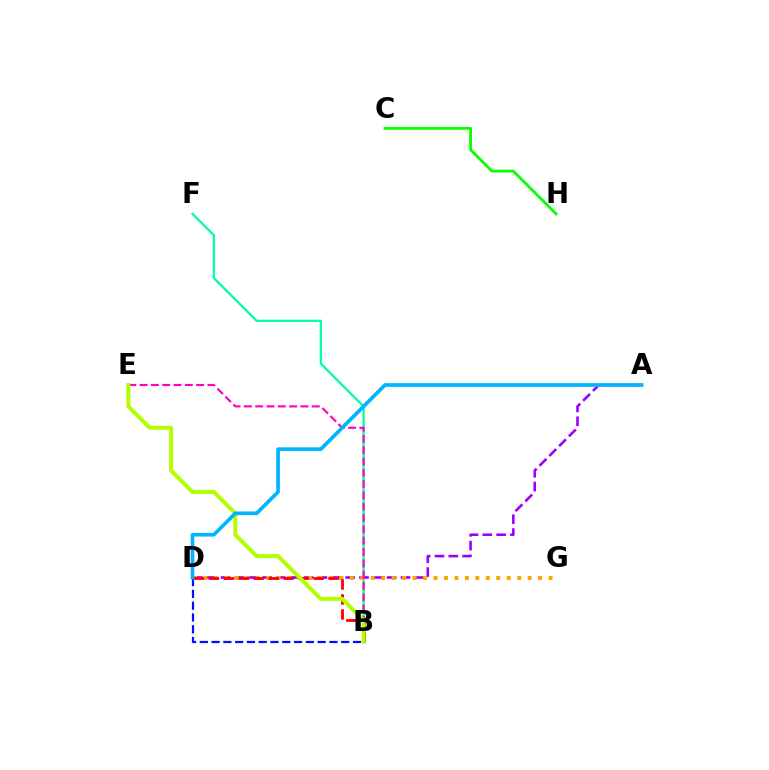{('B', 'F'): [{'color': '#00ff9d', 'line_style': 'solid', 'thickness': 1.63}], ('B', 'D'): [{'color': '#0010ff', 'line_style': 'dashed', 'thickness': 1.6}, {'color': '#ff0000', 'line_style': 'dashed', 'thickness': 2.03}], ('A', 'D'): [{'color': '#9b00ff', 'line_style': 'dashed', 'thickness': 1.88}, {'color': '#00b5ff', 'line_style': 'solid', 'thickness': 2.64}], ('D', 'G'): [{'color': '#ffa500', 'line_style': 'dotted', 'thickness': 2.84}], ('C', 'H'): [{'color': '#08ff00', 'line_style': 'solid', 'thickness': 2.03}], ('B', 'E'): [{'color': '#ff00bd', 'line_style': 'dashed', 'thickness': 1.54}, {'color': '#b3ff00', 'line_style': 'solid', 'thickness': 2.9}]}